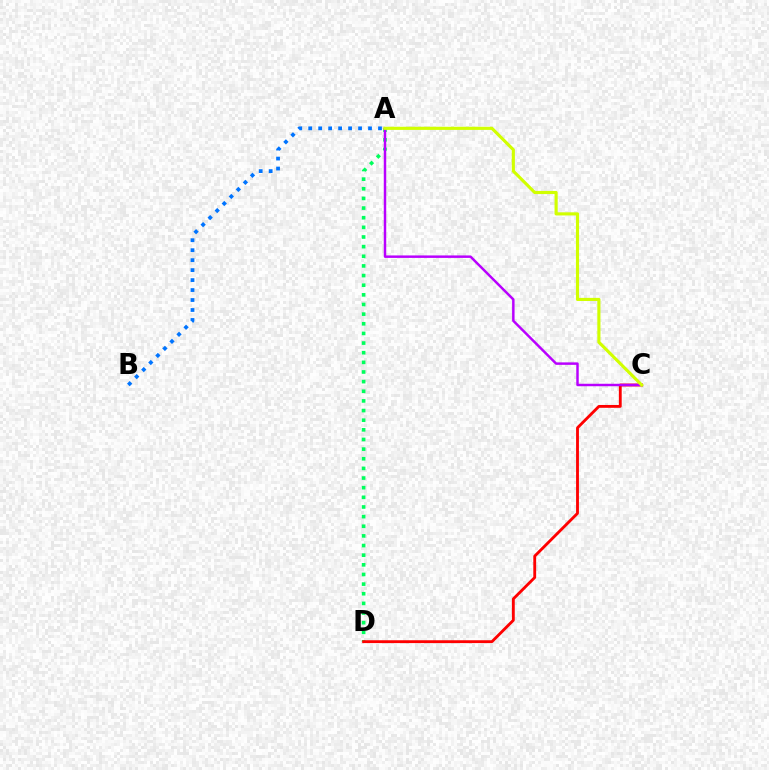{('A', 'D'): [{'color': '#00ff5c', 'line_style': 'dotted', 'thickness': 2.62}], ('C', 'D'): [{'color': '#ff0000', 'line_style': 'solid', 'thickness': 2.05}], ('A', 'B'): [{'color': '#0074ff', 'line_style': 'dotted', 'thickness': 2.71}], ('A', 'C'): [{'color': '#b900ff', 'line_style': 'solid', 'thickness': 1.77}, {'color': '#d1ff00', 'line_style': 'solid', 'thickness': 2.26}]}